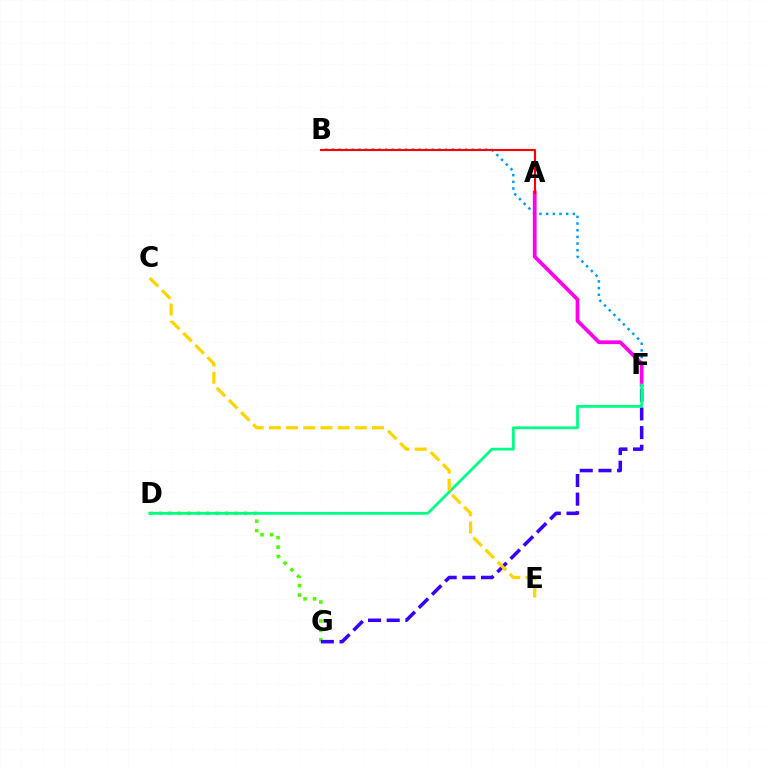{('D', 'G'): [{'color': '#4fff00', 'line_style': 'dotted', 'thickness': 2.57}], ('B', 'F'): [{'color': '#009eff', 'line_style': 'dotted', 'thickness': 1.81}], ('F', 'G'): [{'color': '#3700ff', 'line_style': 'dashed', 'thickness': 2.54}], ('A', 'F'): [{'color': '#ff00ed', 'line_style': 'solid', 'thickness': 2.69}], ('D', 'F'): [{'color': '#00ff86', 'line_style': 'solid', 'thickness': 2.01}], ('C', 'E'): [{'color': '#ffd500', 'line_style': 'dashed', 'thickness': 2.33}], ('A', 'B'): [{'color': '#ff0000', 'line_style': 'solid', 'thickness': 1.55}]}